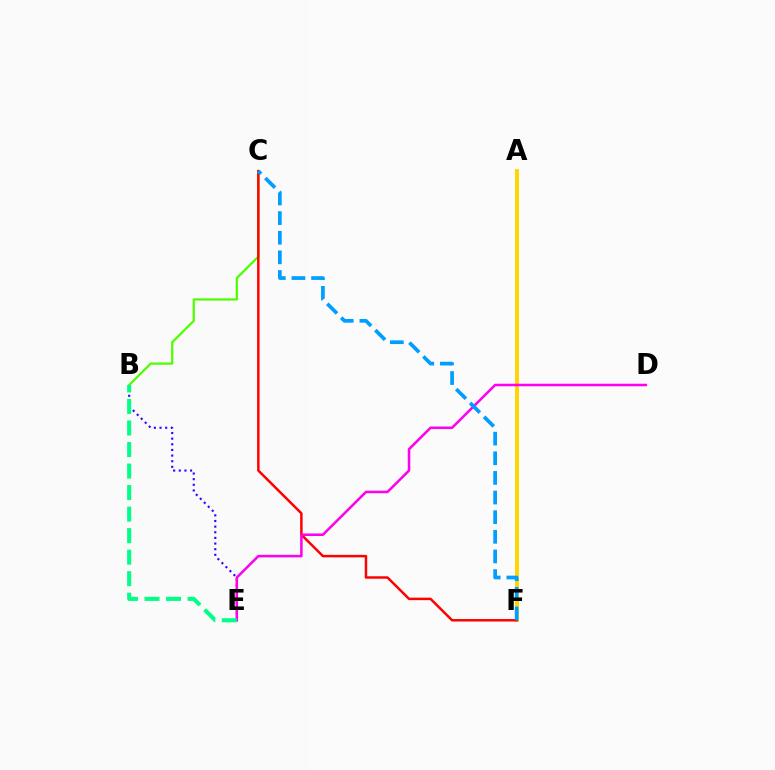{('A', 'F'): [{'color': '#ffd500', 'line_style': 'solid', 'thickness': 2.81}], ('B', 'C'): [{'color': '#4fff00', 'line_style': 'solid', 'thickness': 1.63}], ('B', 'E'): [{'color': '#3700ff', 'line_style': 'dotted', 'thickness': 1.53}, {'color': '#00ff86', 'line_style': 'dashed', 'thickness': 2.92}], ('C', 'F'): [{'color': '#ff0000', 'line_style': 'solid', 'thickness': 1.79}, {'color': '#009eff', 'line_style': 'dashed', 'thickness': 2.67}], ('D', 'E'): [{'color': '#ff00ed', 'line_style': 'solid', 'thickness': 1.82}]}